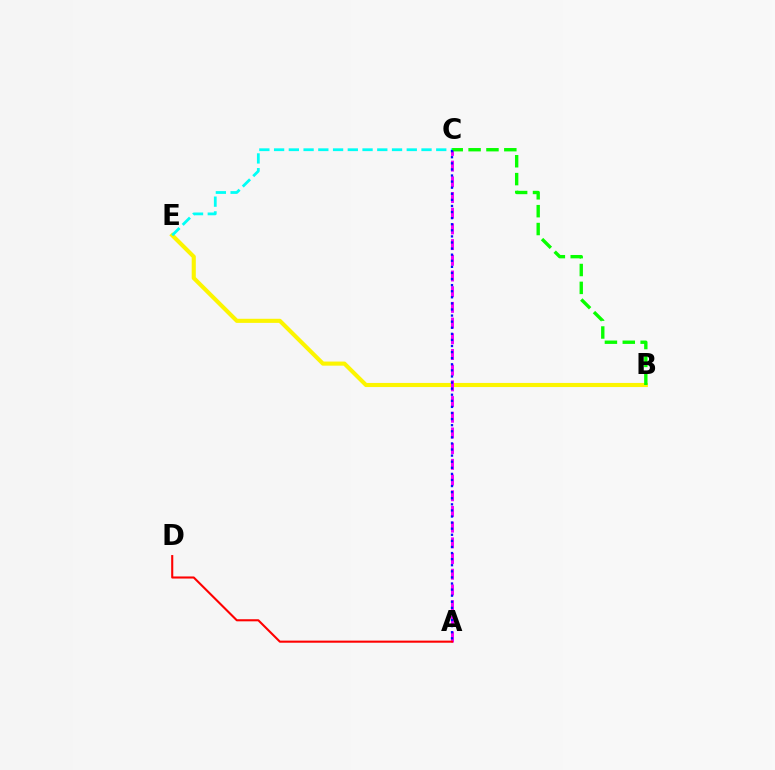{('B', 'E'): [{'color': '#fcf500', 'line_style': 'solid', 'thickness': 2.96}], ('A', 'C'): [{'color': '#ee00ff', 'line_style': 'dashed', 'thickness': 2.13}, {'color': '#0010ff', 'line_style': 'dotted', 'thickness': 1.65}], ('C', 'E'): [{'color': '#00fff6', 'line_style': 'dashed', 'thickness': 2.0}], ('B', 'C'): [{'color': '#08ff00', 'line_style': 'dashed', 'thickness': 2.43}], ('A', 'D'): [{'color': '#ff0000', 'line_style': 'solid', 'thickness': 1.51}]}